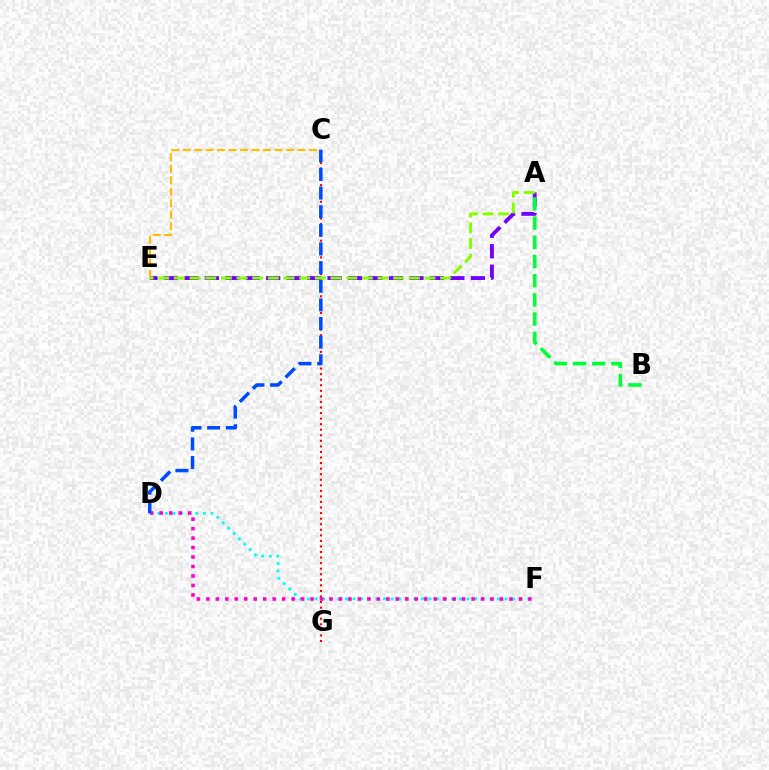{('A', 'E'): [{'color': '#7200ff', 'line_style': 'dashed', 'thickness': 2.78}, {'color': '#84ff00', 'line_style': 'dashed', 'thickness': 2.13}], ('C', 'E'): [{'color': '#ffbd00', 'line_style': 'dashed', 'thickness': 1.56}], ('D', 'F'): [{'color': '#00fff6', 'line_style': 'dotted', 'thickness': 2.07}, {'color': '#ff00cf', 'line_style': 'dotted', 'thickness': 2.57}], ('C', 'G'): [{'color': '#ff0000', 'line_style': 'dotted', 'thickness': 1.51}], ('C', 'D'): [{'color': '#004bff', 'line_style': 'dashed', 'thickness': 2.53}], ('A', 'B'): [{'color': '#00ff39', 'line_style': 'dashed', 'thickness': 2.61}]}